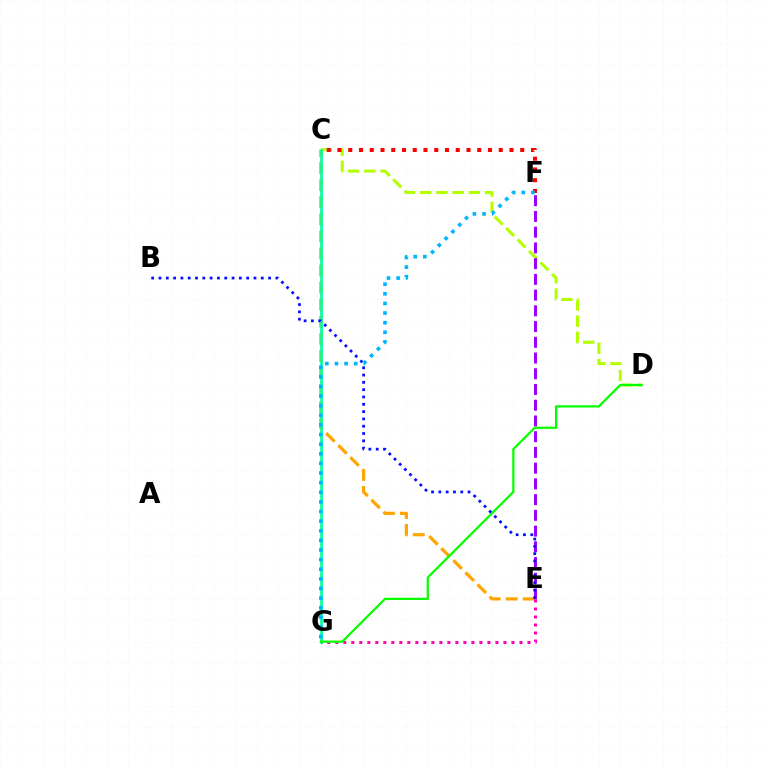{('C', 'E'): [{'color': '#ffa500', 'line_style': 'dashed', 'thickness': 2.32}], ('C', 'D'): [{'color': '#b3ff00', 'line_style': 'dashed', 'thickness': 2.2}], ('E', 'F'): [{'color': '#9b00ff', 'line_style': 'dashed', 'thickness': 2.14}], ('C', 'F'): [{'color': '#ff0000', 'line_style': 'dotted', 'thickness': 2.92}], ('C', 'G'): [{'color': '#00ff9d', 'line_style': 'solid', 'thickness': 1.93}], ('E', 'G'): [{'color': '#ff00bd', 'line_style': 'dotted', 'thickness': 2.18}], ('D', 'G'): [{'color': '#08ff00', 'line_style': 'solid', 'thickness': 1.63}], ('F', 'G'): [{'color': '#00b5ff', 'line_style': 'dotted', 'thickness': 2.61}], ('B', 'E'): [{'color': '#0010ff', 'line_style': 'dotted', 'thickness': 1.99}]}